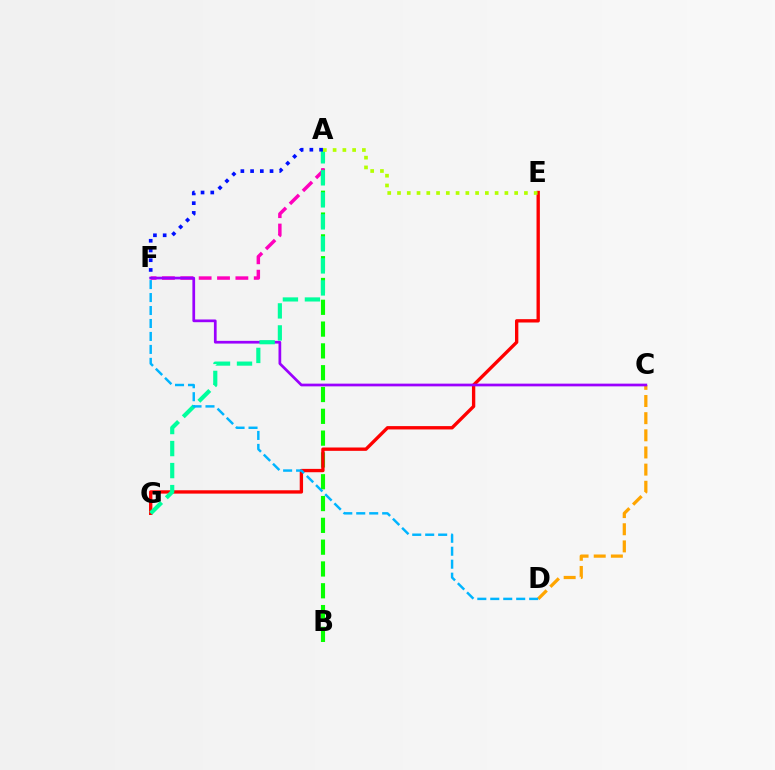{('A', 'B'): [{'color': '#08ff00', 'line_style': 'dashed', 'thickness': 2.96}], ('C', 'D'): [{'color': '#ffa500', 'line_style': 'dashed', 'thickness': 2.33}], ('A', 'F'): [{'color': '#ff00bd', 'line_style': 'dashed', 'thickness': 2.49}, {'color': '#0010ff', 'line_style': 'dotted', 'thickness': 2.64}], ('E', 'G'): [{'color': '#ff0000', 'line_style': 'solid', 'thickness': 2.41}], ('C', 'F'): [{'color': '#9b00ff', 'line_style': 'solid', 'thickness': 1.96}], ('A', 'G'): [{'color': '#00ff9d', 'line_style': 'dashed', 'thickness': 2.99}], ('D', 'F'): [{'color': '#00b5ff', 'line_style': 'dashed', 'thickness': 1.76}], ('A', 'E'): [{'color': '#b3ff00', 'line_style': 'dotted', 'thickness': 2.65}]}